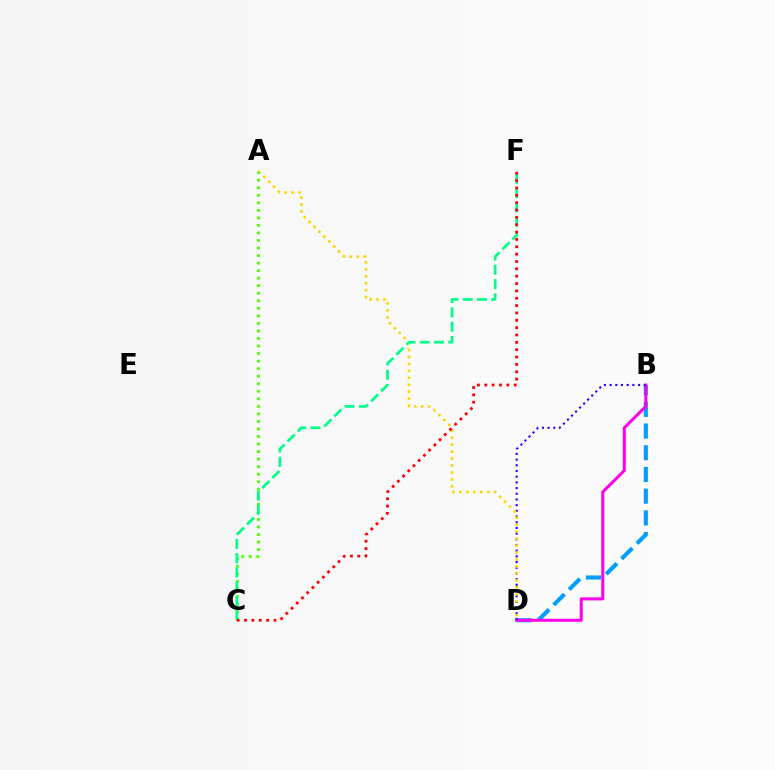{('B', 'D'): [{'color': '#009eff', 'line_style': 'dashed', 'thickness': 2.95}, {'color': '#ff00ed', 'line_style': 'solid', 'thickness': 2.17}, {'color': '#3700ff', 'line_style': 'dotted', 'thickness': 1.55}], ('A', 'D'): [{'color': '#ffd500', 'line_style': 'dotted', 'thickness': 1.89}], ('A', 'C'): [{'color': '#4fff00', 'line_style': 'dotted', 'thickness': 2.05}], ('C', 'F'): [{'color': '#00ff86', 'line_style': 'dashed', 'thickness': 1.94}, {'color': '#ff0000', 'line_style': 'dotted', 'thickness': 2.0}]}